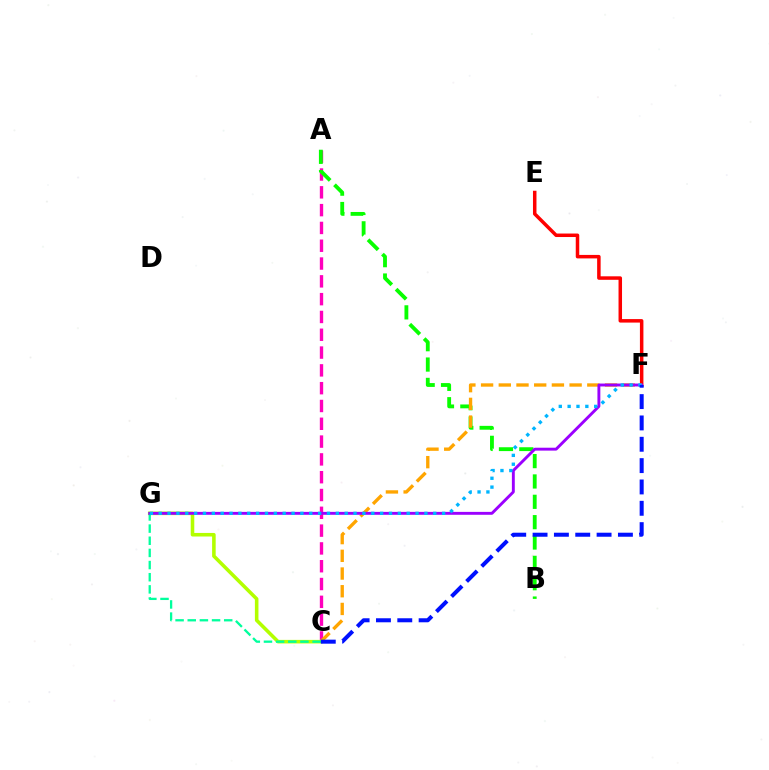{('A', 'C'): [{'color': '#ff00bd', 'line_style': 'dashed', 'thickness': 2.42}], ('E', 'F'): [{'color': '#ff0000', 'line_style': 'solid', 'thickness': 2.52}], ('A', 'B'): [{'color': '#08ff00', 'line_style': 'dashed', 'thickness': 2.76}], ('C', 'F'): [{'color': '#ffa500', 'line_style': 'dashed', 'thickness': 2.41}, {'color': '#0010ff', 'line_style': 'dashed', 'thickness': 2.9}], ('C', 'G'): [{'color': '#b3ff00', 'line_style': 'solid', 'thickness': 2.57}, {'color': '#00ff9d', 'line_style': 'dashed', 'thickness': 1.65}], ('F', 'G'): [{'color': '#9b00ff', 'line_style': 'solid', 'thickness': 2.09}, {'color': '#00b5ff', 'line_style': 'dotted', 'thickness': 2.41}]}